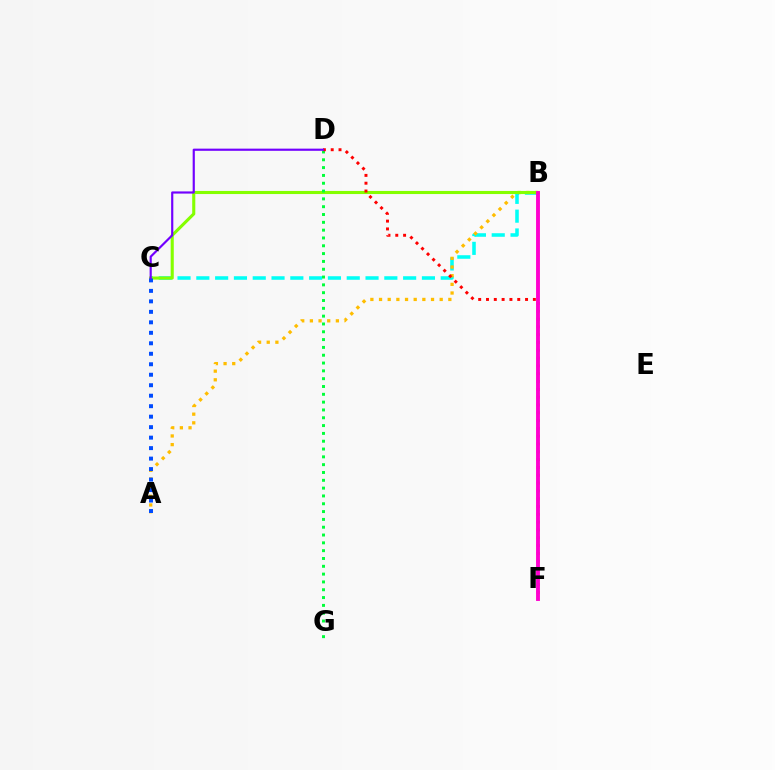{('B', 'C'): [{'color': '#00fff6', 'line_style': 'dashed', 'thickness': 2.55}, {'color': '#84ff00', 'line_style': 'solid', 'thickness': 2.23}], ('A', 'B'): [{'color': '#ffbd00', 'line_style': 'dotted', 'thickness': 2.35}], ('D', 'G'): [{'color': '#00ff39', 'line_style': 'dotted', 'thickness': 2.12}], ('D', 'F'): [{'color': '#ff0000', 'line_style': 'dotted', 'thickness': 2.12}], ('A', 'C'): [{'color': '#004bff', 'line_style': 'dotted', 'thickness': 2.85}], ('C', 'D'): [{'color': '#7200ff', 'line_style': 'solid', 'thickness': 1.56}], ('B', 'F'): [{'color': '#ff00cf', 'line_style': 'solid', 'thickness': 2.79}]}